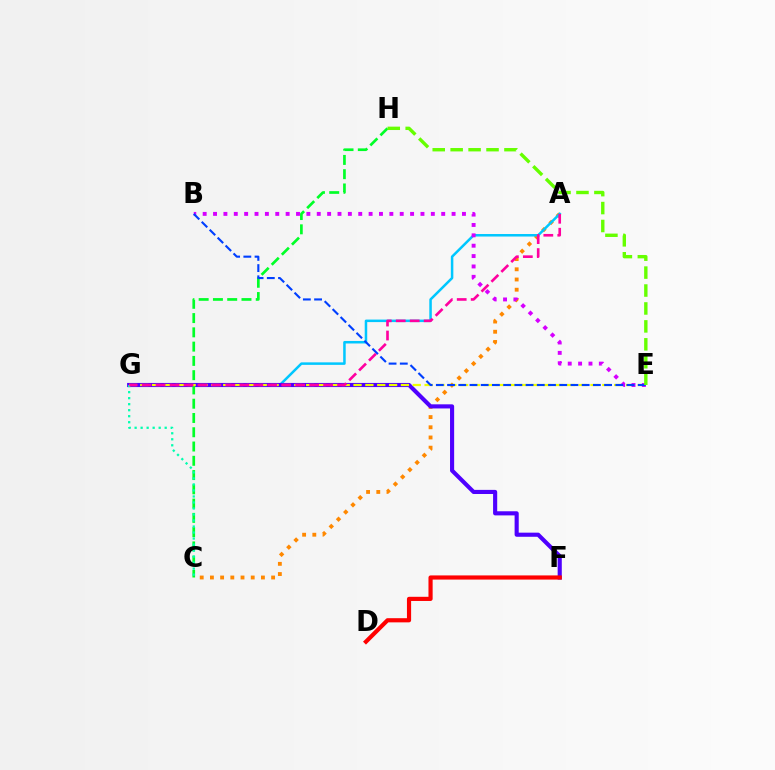{('A', 'C'): [{'color': '#ff8800', 'line_style': 'dotted', 'thickness': 2.77}], ('A', 'G'): [{'color': '#00c7ff', 'line_style': 'solid', 'thickness': 1.81}, {'color': '#ff00a0', 'line_style': 'dashed', 'thickness': 1.9}], ('F', 'G'): [{'color': '#4f00ff', 'line_style': 'solid', 'thickness': 2.97}], ('C', 'H'): [{'color': '#00ff27', 'line_style': 'dashed', 'thickness': 1.94}], ('C', 'G'): [{'color': '#00ffaf', 'line_style': 'dotted', 'thickness': 1.63}], ('E', 'G'): [{'color': '#eeff00', 'line_style': 'dashed', 'thickness': 1.61}], ('B', 'E'): [{'color': '#d600ff', 'line_style': 'dotted', 'thickness': 2.82}, {'color': '#003fff', 'line_style': 'dashed', 'thickness': 1.52}], ('D', 'F'): [{'color': '#ff0000', 'line_style': 'solid', 'thickness': 3.0}], ('E', 'H'): [{'color': '#66ff00', 'line_style': 'dashed', 'thickness': 2.44}]}